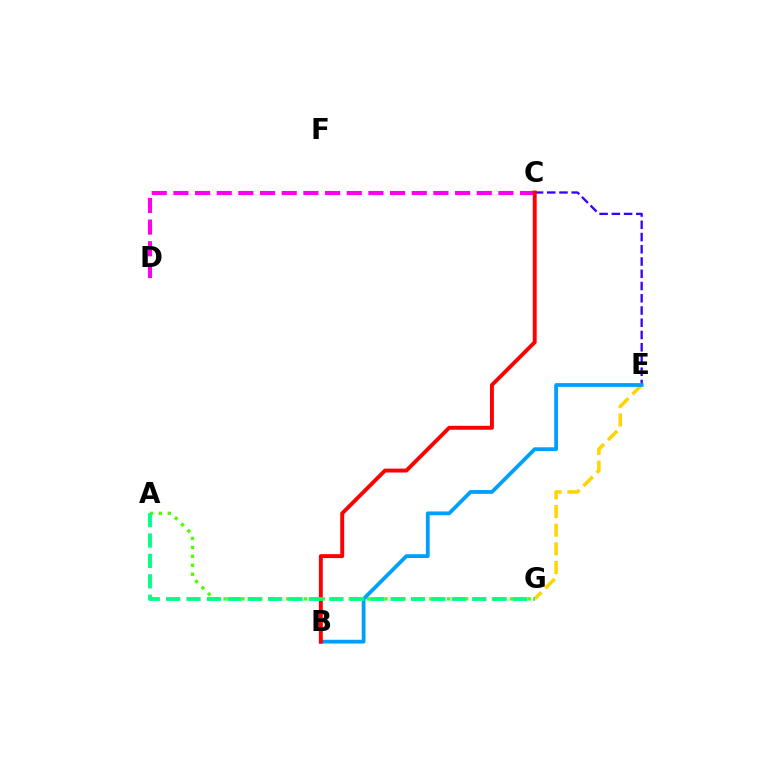{('C', 'E'): [{'color': '#3700ff', 'line_style': 'dashed', 'thickness': 1.66}], ('A', 'G'): [{'color': '#4fff00', 'line_style': 'dotted', 'thickness': 2.43}, {'color': '#00ff86', 'line_style': 'dashed', 'thickness': 2.77}], ('C', 'D'): [{'color': '#ff00ed', 'line_style': 'dashed', 'thickness': 2.94}], ('E', 'G'): [{'color': '#ffd500', 'line_style': 'dashed', 'thickness': 2.54}], ('B', 'E'): [{'color': '#009eff', 'line_style': 'solid', 'thickness': 2.72}], ('B', 'C'): [{'color': '#ff0000', 'line_style': 'solid', 'thickness': 2.83}]}